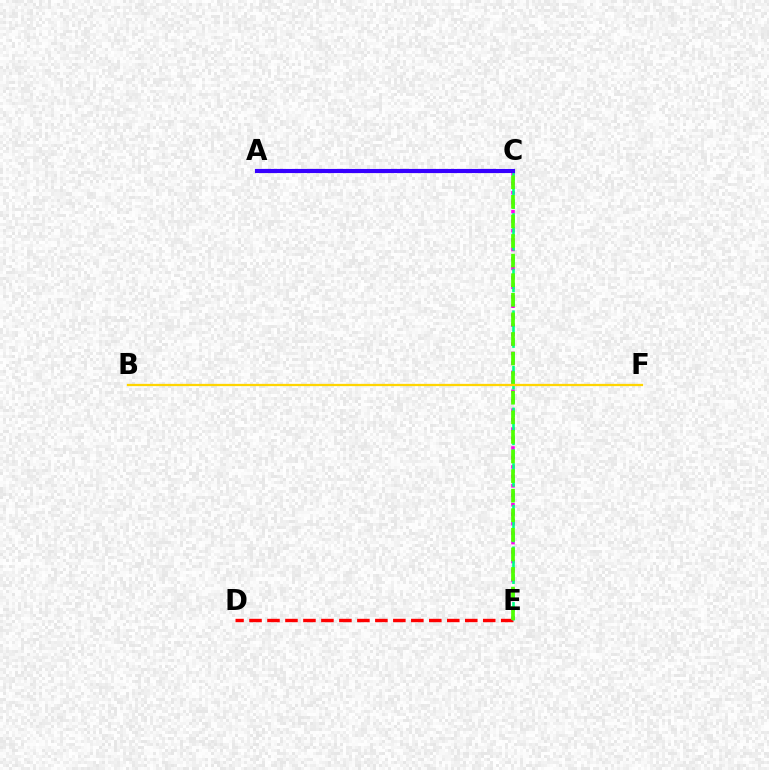{('D', 'E'): [{'color': '#ff0000', 'line_style': 'dashed', 'thickness': 2.44}], ('C', 'E'): [{'color': '#ff00ed', 'line_style': 'dotted', 'thickness': 2.57}, {'color': '#00ff86', 'line_style': 'dashed', 'thickness': 1.89}, {'color': '#4fff00', 'line_style': 'dashed', 'thickness': 2.66}], ('A', 'C'): [{'color': '#009eff', 'line_style': 'dotted', 'thickness': 1.66}, {'color': '#3700ff', 'line_style': 'solid', 'thickness': 2.97}], ('B', 'F'): [{'color': '#ffd500', 'line_style': 'solid', 'thickness': 1.64}]}